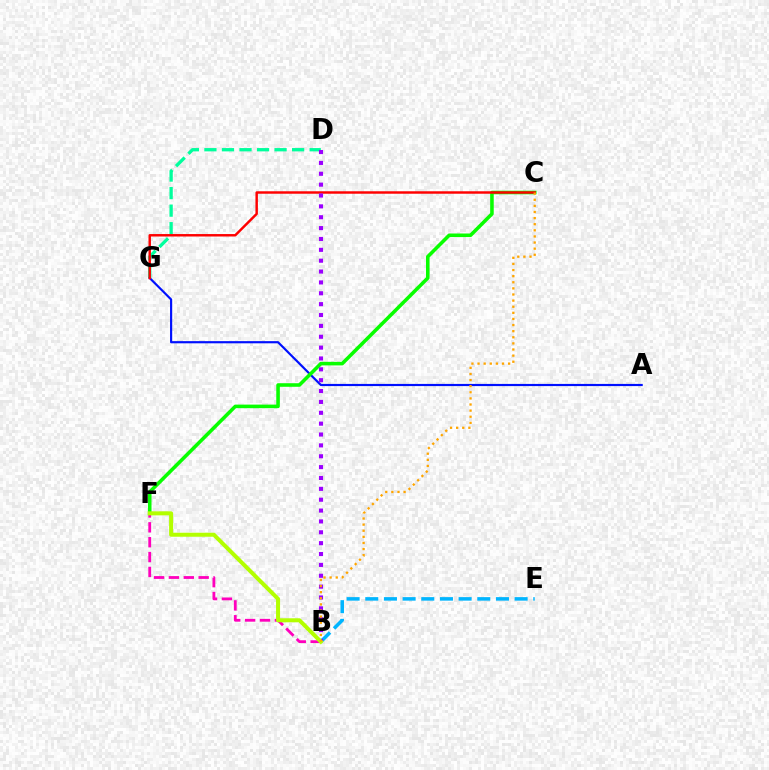{('B', 'E'): [{'color': '#00b5ff', 'line_style': 'dashed', 'thickness': 2.54}], ('B', 'F'): [{'color': '#ff00bd', 'line_style': 'dashed', 'thickness': 2.02}, {'color': '#b3ff00', 'line_style': 'solid', 'thickness': 2.89}], ('D', 'G'): [{'color': '#00ff9d', 'line_style': 'dashed', 'thickness': 2.38}], ('A', 'G'): [{'color': '#0010ff', 'line_style': 'solid', 'thickness': 1.56}], ('C', 'F'): [{'color': '#08ff00', 'line_style': 'solid', 'thickness': 2.57}], ('C', 'G'): [{'color': '#ff0000', 'line_style': 'solid', 'thickness': 1.76}], ('B', 'D'): [{'color': '#9b00ff', 'line_style': 'dotted', 'thickness': 2.95}], ('B', 'C'): [{'color': '#ffa500', 'line_style': 'dotted', 'thickness': 1.66}]}